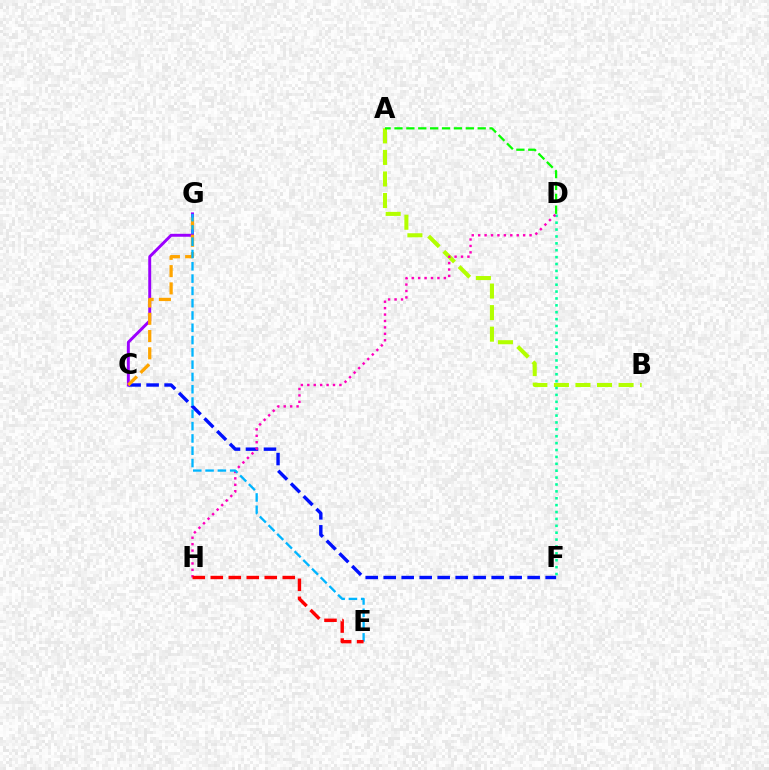{('A', 'B'): [{'color': '#b3ff00', 'line_style': 'dashed', 'thickness': 2.93}], ('D', 'F'): [{'color': '#00ff9d', 'line_style': 'dotted', 'thickness': 1.87}], ('C', 'F'): [{'color': '#0010ff', 'line_style': 'dashed', 'thickness': 2.44}], ('C', 'G'): [{'color': '#9b00ff', 'line_style': 'solid', 'thickness': 2.12}, {'color': '#ffa500', 'line_style': 'dashed', 'thickness': 2.35}], ('D', 'H'): [{'color': '#ff00bd', 'line_style': 'dotted', 'thickness': 1.75}], ('A', 'D'): [{'color': '#08ff00', 'line_style': 'dashed', 'thickness': 1.61}], ('E', 'G'): [{'color': '#00b5ff', 'line_style': 'dashed', 'thickness': 1.67}], ('E', 'H'): [{'color': '#ff0000', 'line_style': 'dashed', 'thickness': 2.44}]}